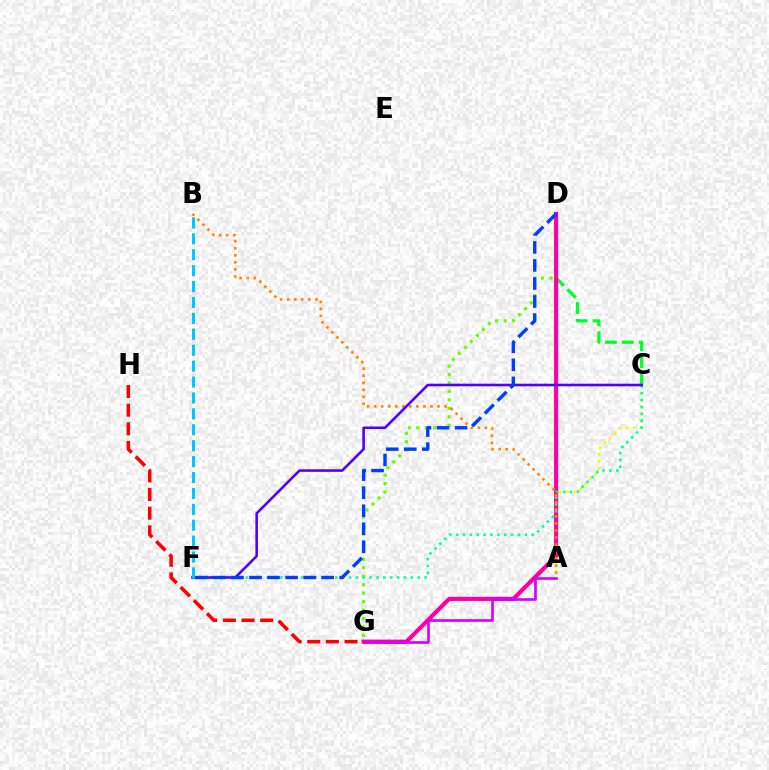{('C', 'D'): [{'color': '#00ff27', 'line_style': 'dashed', 'thickness': 2.3}], ('D', 'G'): [{'color': '#66ff00', 'line_style': 'dotted', 'thickness': 2.3}, {'color': '#ff00a0', 'line_style': 'solid', 'thickness': 2.98}], ('A', 'C'): [{'color': '#eeff00', 'line_style': 'dotted', 'thickness': 1.91}], ('C', 'F'): [{'color': '#00ffaf', 'line_style': 'dotted', 'thickness': 1.87}, {'color': '#4f00ff', 'line_style': 'solid', 'thickness': 1.85}], ('A', 'G'): [{'color': '#d600ff', 'line_style': 'solid', 'thickness': 1.91}], ('A', 'B'): [{'color': '#ff8800', 'line_style': 'dotted', 'thickness': 1.91}], ('G', 'H'): [{'color': '#ff0000', 'line_style': 'dashed', 'thickness': 2.53}], ('B', 'F'): [{'color': '#00c7ff', 'line_style': 'dashed', 'thickness': 2.16}], ('D', 'F'): [{'color': '#003fff', 'line_style': 'dashed', 'thickness': 2.45}]}